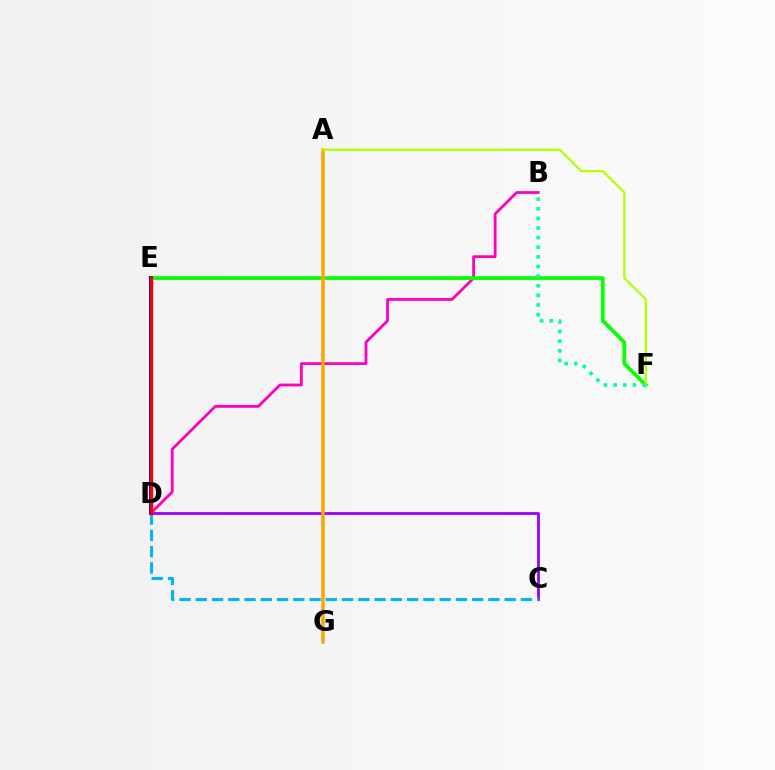{('C', 'D'): [{'color': '#9b00ff', 'line_style': 'solid', 'thickness': 2.01}, {'color': '#00b5ff', 'line_style': 'dashed', 'thickness': 2.21}], ('B', 'D'): [{'color': '#ff00bd', 'line_style': 'solid', 'thickness': 2.01}], ('E', 'F'): [{'color': '#08ff00', 'line_style': 'solid', 'thickness': 2.7}], ('A', 'G'): [{'color': '#ffa500', 'line_style': 'solid', 'thickness': 2.53}], ('A', 'F'): [{'color': '#b3ff00', 'line_style': 'solid', 'thickness': 1.62}], ('D', 'E'): [{'color': '#0010ff', 'line_style': 'solid', 'thickness': 2.89}, {'color': '#ff0000', 'line_style': 'solid', 'thickness': 2.42}], ('B', 'F'): [{'color': '#00ff9d', 'line_style': 'dotted', 'thickness': 2.62}]}